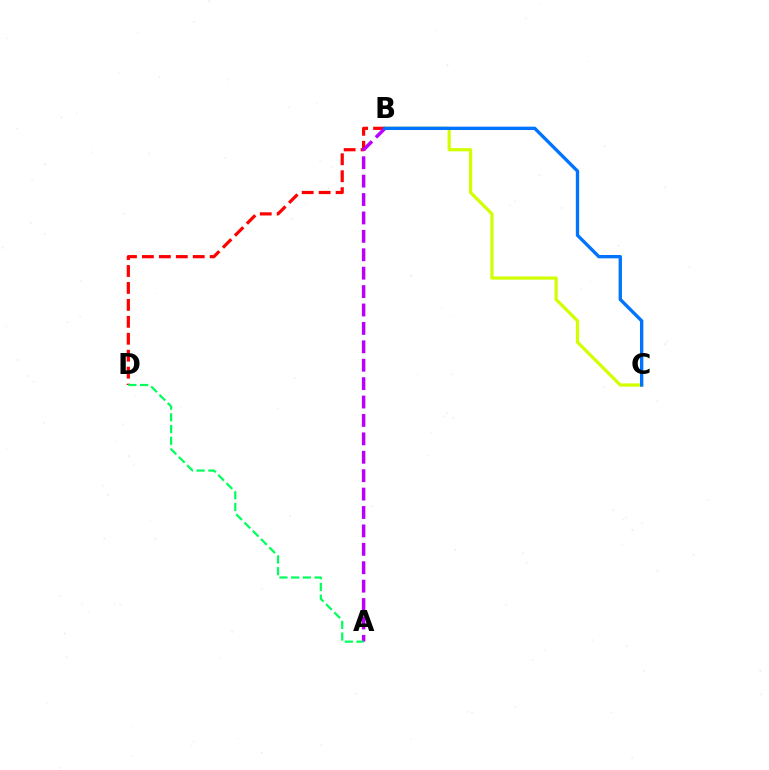{('B', 'C'): [{'color': '#d1ff00', 'line_style': 'solid', 'thickness': 2.31}, {'color': '#0074ff', 'line_style': 'solid', 'thickness': 2.41}], ('B', 'D'): [{'color': '#ff0000', 'line_style': 'dashed', 'thickness': 2.3}], ('A', 'B'): [{'color': '#b900ff', 'line_style': 'dashed', 'thickness': 2.5}], ('A', 'D'): [{'color': '#00ff5c', 'line_style': 'dashed', 'thickness': 1.59}]}